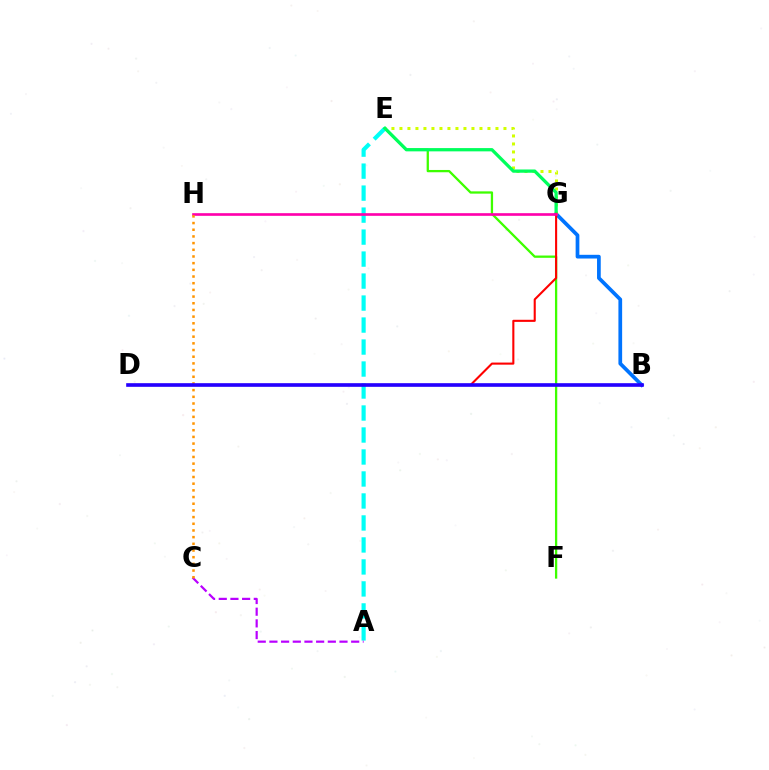{('A', 'E'): [{'color': '#00fff6', 'line_style': 'dashed', 'thickness': 2.99}], ('A', 'C'): [{'color': '#b900ff', 'line_style': 'dashed', 'thickness': 1.59}], ('B', 'G'): [{'color': '#0074ff', 'line_style': 'solid', 'thickness': 2.68}], ('E', 'F'): [{'color': '#3dff00', 'line_style': 'solid', 'thickness': 1.64}], ('E', 'G'): [{'color': '#d1ff00', 'line_style': 'dotted', 'thickness': 2.17}, {'color': '#00ff5c', 'line_style': 'solid', 'thickness': 2.35}], ('D', 'G'): [{'color': '#ff0000', 'line_style': 'solid', 'thickness': 1.51}], ('G', 'H'): [{'color': '#ff00ac', 'line_style': 'solid', 'thickness': 1.91}], ('C', 'H'): [{'color': '#ff9400', 'line_style': 'dotted', 'thickness': 1.82}], ('B', 'D'): [{'color': '#2500ff', 'line_style': 'solid', 'thickness': 2.62}]}